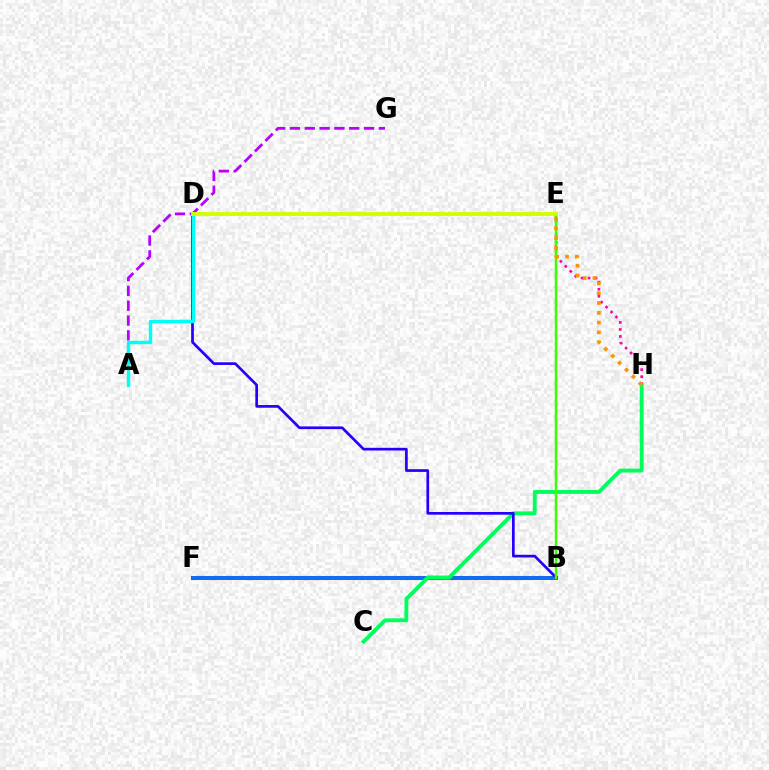{('E', 'H'): [{'color': '#ff00ac', 'line_style': 'dotted', 'thickness': 1.9}, {'color': '#ff9400', 'line_style': 'dotted', 'thickness': 2.66}], ('B', 'F'): [{'color': '#ff0000', 'line_style': 'solid', 'thickness': 2.92}, {'color': '#0074ff', 'line_style': 'solid', 'thickness': 2.73}], ('C', 'H'): [{'color': '#00ff5c', 'line_style': 'solid', 'thickness': 2.79}], ('A', 'G'): [{'color': '#b900ff', 'line_style': 'dashed', 'thickness': 2.01}], ('B', 'D'): [{'color': '#2500ff', 'line_style': 'solid', 'thickness': 1.94}], ('B', 'E'): [{'color': '#3dff00', 'line_style': 'solid', 'thickness': 1.8}], ('A', 'D'): [{'color': '#00fff6', 'line_style': 'solid', 'thickness': 2.46}], ('D', 'E'): [{'color': '#d1ff00', 'line_style': 'solid', 'thickness': 2.81}]}